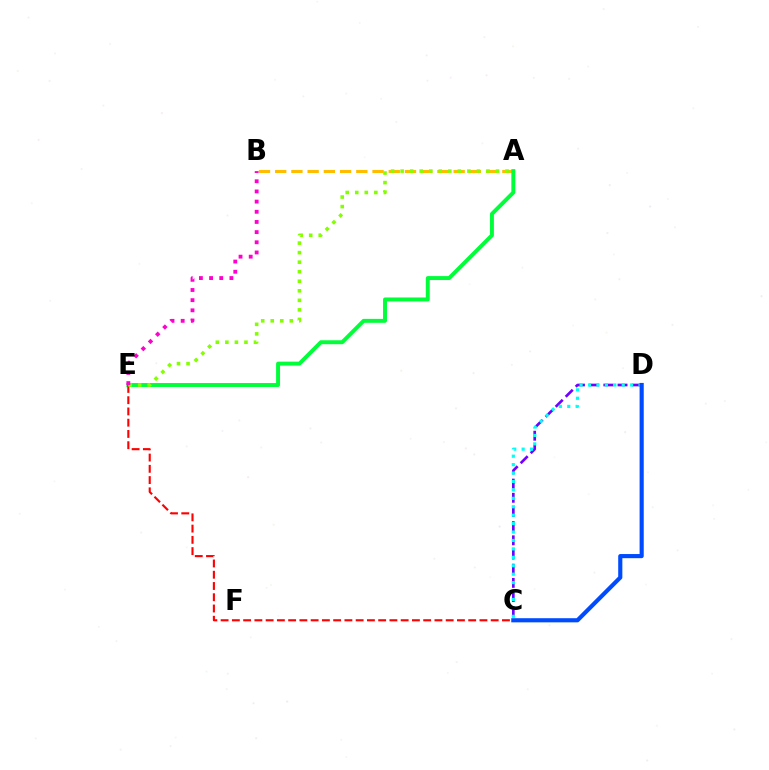{('A', 'B'): [{'color': '#ffbd00', 'line_style': 'dashed', 'thickness': 2.2}], ('A', 'E'): [{'color': '#00ff39', 'line_style': 'solid', 'thickness': 2.83}, {'color': '#84ff00', 'line_style': 'dotted', 'thickness': 2.59}], ('C', 'D'): [{'color': '#7200ff', 'line_style': 'dashed', 'thickness': 1.93}, {'color': '#00fff6', 'line_style': 'dotted', 'thickness': 2.29}, {'color': '#004bff', 'line_style': 'solid', 'thickness': 2.98}], ('C', 'E'): [{'color': '#ff0000', 'line_style': 'dashed', 'thickness': 1.53}], ('B', 'E'): [{'color': '#ff00cf', 'line_style': 'dotted', 'thickness': 2.76}]}